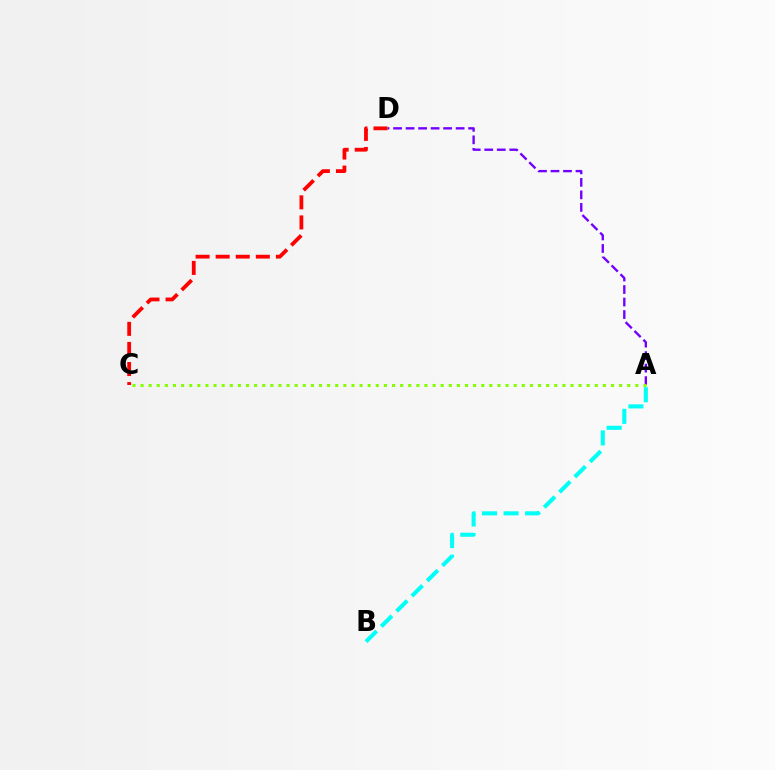{('A', 'B'): [{'color': '#00fff6', 'line_style': 'dashed', 'thickness': 2.93}], ('A', 'D'): [{'color': '#7200ff', 'line_style': 'dashed', 'thickness': 1.7}], ('C', 'D'): [{'color': '#ff0000', 'line_style': 'dashed', 'thickness': 2.73}], ('A', 'C'): [{'color': '#84ff00', 'line_style': 'dotted', 'thickness': 2.2}]}